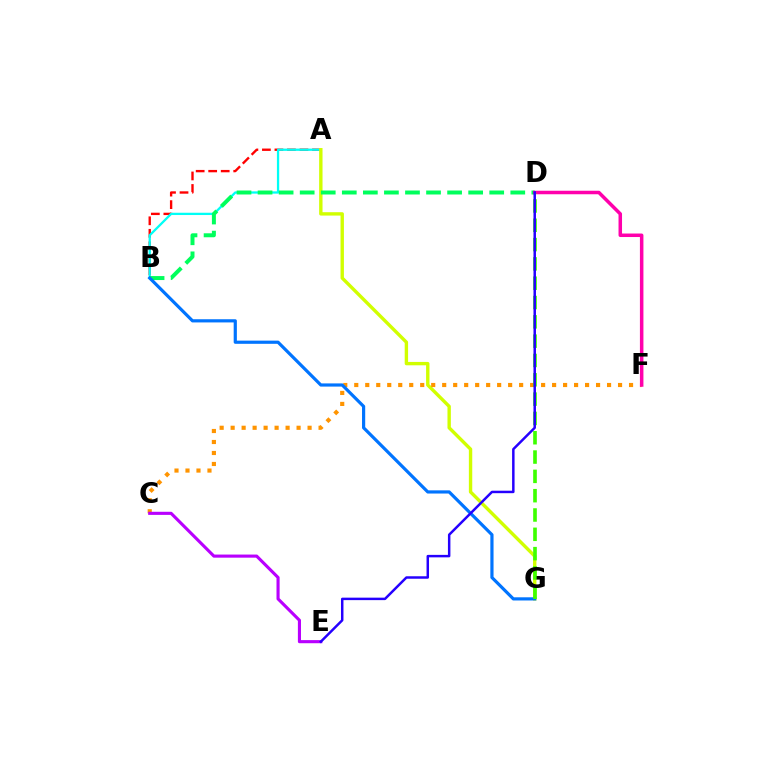{('A', 'B'): [{'color': '#ff0000', 'line_style': 'dashed', 'thickness': 1.7}, {'color': '#00fff6', 'line_style': 'solid', 'thickness': 1.64}], ('A', 'G'): [{'color': '#d1ff00', 'line_style': 'solid', 'thickness': 2.44}], ('C', 'F'): [{'color': '#ff9400', 'line_style': 'dotted', 'thickness': 2.99}], ('B', 'D'): [{'color': '#00ff5c', 'line_style': 'dashed', 'thickness': 2.86}], ('C', 'E'): [{'color': '#b900ff', 'line_style': 'solid', 'thickness': 2.24}], ('D', 'F'): [{'color': '#ff00ac', 'line_style': 'solid', 'thickness': 2.53}], ('B', 'G'): [{'color': '#0074ff', 'line_style': 'solid', 'thickness': 2.29}], ('D', 'G'): [{'color': '#3dff00', 'line_style': 'dashed', 'thickness': 2.62}], ('D', 'E'): [{'color': '#2500ff', 'line_style': 'solid', 'thickness': 1.78}]}